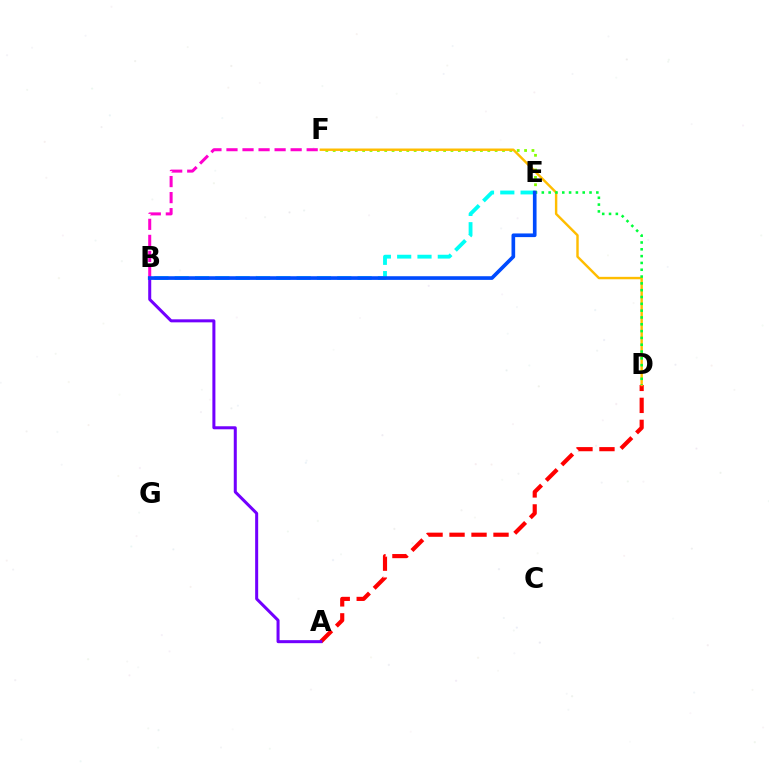{('A', 'D'): [{'color': '#ff0000', 'line_style': 'dashed', 'thickness': 2.99}], ('A', 'B'): [{'color': '#7200ff', 'line_style': 'solid', 'thickness': 2.18}], ('E', 'F'): [{'color': '#84ff00', 'line_style': 'dotted', 'thickness': 2.0}], ('B', 'F'): [{'color': '#ff00cf', 'line_style': 'dashed', 'thickness': 2.18}], ('D', 'F'): [{'color': '#ffbd00', 'line_style': 'solid', 'thickness': 1.75}], ('B', 'E'): [{'color': '#00fff6', 'line_style': 'dashed', 'thickness': 2.76}, {'color': '#004bff', 'line_style': 'solid', 'thickness': 2.63}], ('D', 'E'): [{'color': '#00ff39', 'line_style': 'dotted', 'thickness': 1.85}]}